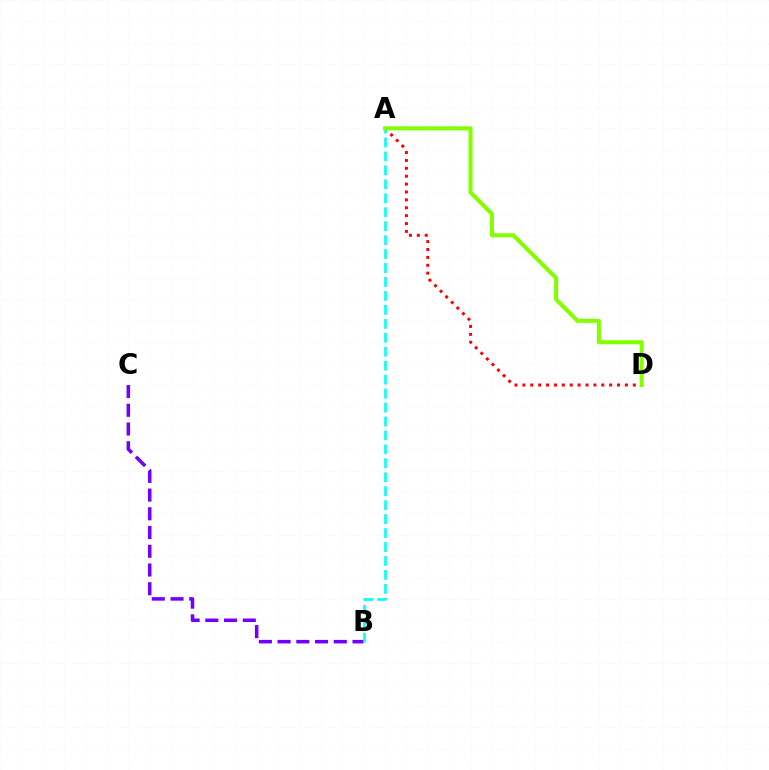{('B', 'C'): [{'color': '#7200ff', 'line_style': 'dashed', 'thickness': 2.54}], ('A', 'D'): [{'color': '#ff0000', 'line_style': 'dotted', 'thickness': 2.14}, {'color': '#84ff00', 'line_style': 'solid', 'thickness': 2.92}], ('A', 'B'): [{'color': '#00fff6', 'line_style': 'dashed', 'thickness': 1.9}]}